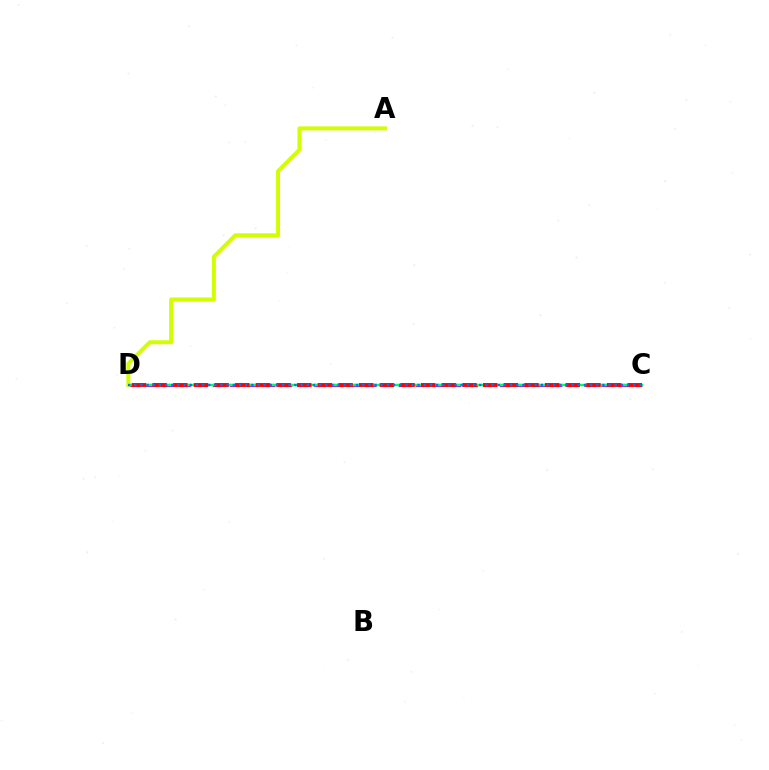{('C', 'D'): [{'color': '#b900ff', 'line_style': 'dashed', 'thickness': 2.29}, {'color': '#00ff5c', 'line_style': 'solid', 'thickness': 1.76}, {'color': '#ff0000', 'line_style': 'dashed', 'thickness': 2.81}, {'color': '#0074ff', 'line_style': 'dotted', 'thickness': 1.67}], ('A', 'D'): [{'color': '#d1ff00', 'line_style': 'solid', 'thickness': 2.85}]}